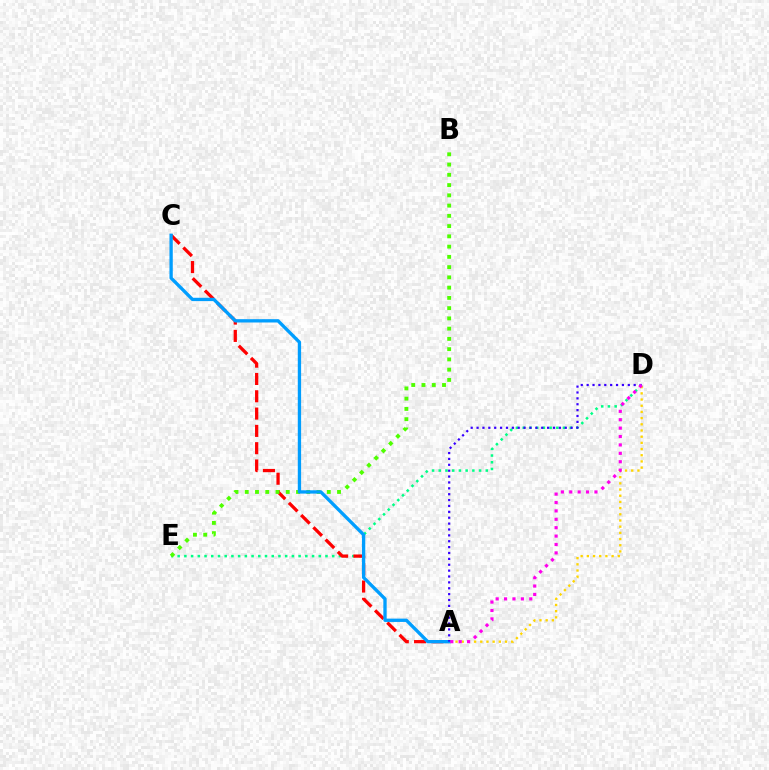{('D', 'E'): [{'color': '#00ff86', 'line_style': 'dotted', 'thickness': 1.83}], ('A', 'C'): [{'color': '#ff0000', 'line_style': 'dashed', 'thickness': 2.35}, {'color': '#009eff', 'line_style': 'solid', 'thickness': 2.39}], ('B', 'E'): [{'color': '#4fff00', 'line_style': 'dotted', 'thickness': 2.79}], ('A', 'D'): [{'color': '#ffd500', 'line_style': 'dotted', 'thickness': 1.68}, {'color': '#3700ff', 'line_style': 'dotted', 'thickness': 1.6}, {'color': '#ff00ed', 'line_style': 'dotted', 'thickness': 2.28}]}